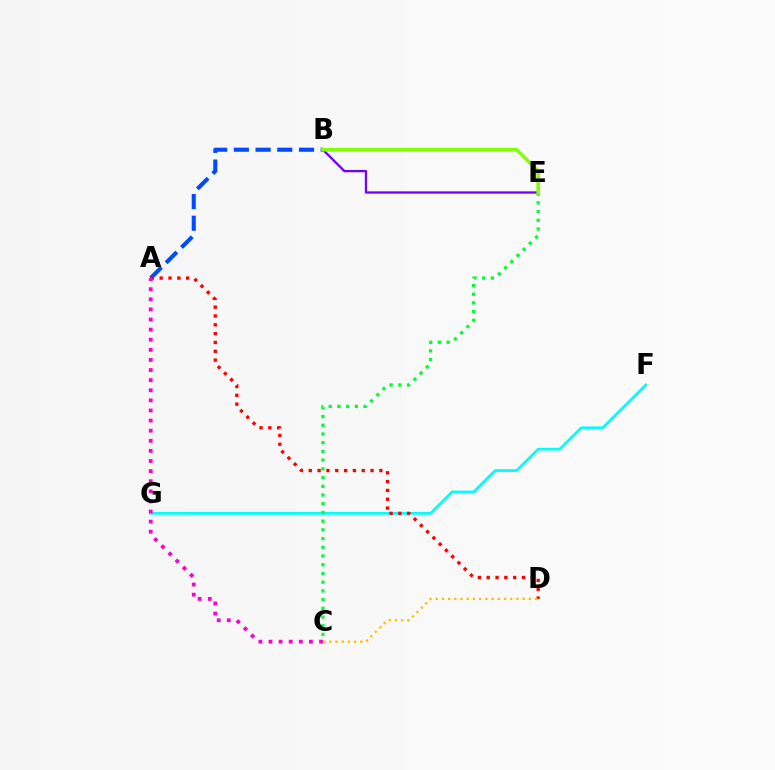{('F', 'G'): [{'color': '#00fff6', 'line_style': 'solid', 'thickness': 1.95}], ('A', 'B'): [{'color': '#004bff', 'line_style': 'dashed', 'thickness': 2.95}], ('A', 'D'): [{'color': '#ff0000', 'line_style': 'dotted', 'thickness': 2.4}], ('C', 'D'): [{'color': '#ffbd00', 'line_style': 'dotted', 'thickness': 1.69}], ('C', 'E'): [{'color': '#00ff39', 'line_style': 'dotted', 'thickness': 2.37}], ('B', 'E'): [{'color': '#7200ff', 'line_style': 'solid', 'thickness': 1.66}, {'color': '#84ff00', 'line_style': 'solid', 'thickness': 2.56}], ('A', 'C'): [{'color': '#ff00cf', 'line_style': 'dotted', 'thickness': 2.75}]}